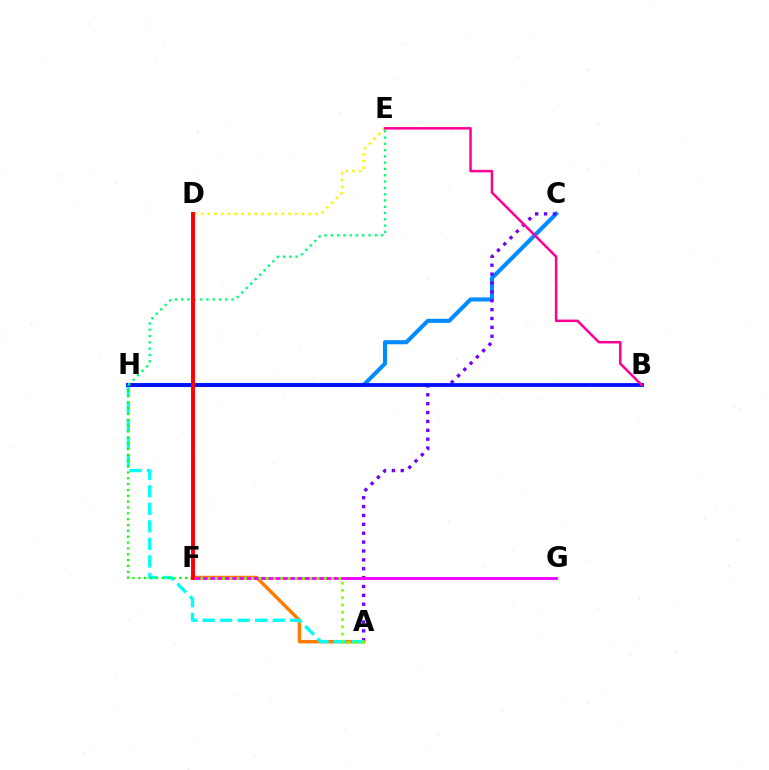{('C', 'H'): [{'color': '#008cff', 'line_style': 'solid', 'thickness': 2.95}], ('A', 'C'): [{'color': '#7200ff', 'line_style': 'dotted', 'thickness': 2.41}], ('A', 'F'): [{'color': '#ff7c00', 'line_style': 'solid', 'thickness': 2.49}, {'color': '#84ff00', 'line_style': 'dotted', 'thickness': 1.98}], ('D', 'E'): [{'color': '#fcf500', 'line_style': 'dotted', 'thickness': 1.83}], ('A', 'H'): [{'color': '#00fff6', 'line_style': 'dashed', 'thickness': 2.38}], ('B', 'H'): [{'color': '#0010ff', 'line_style': 'solid', 'thickness': 2.74}], ('F', 'H'): [{'color': '#08ff00', 'line_style': 'dotted', 'thickness': 1.59}], ('F', 'G'): [{'color': '#ee00ff', 'line_style': 'solid', 'thickness': 2.06}], ('B', 'E'): [{'color': '#ff0094', 'line_style': 'solid', 'thickness': 1.8}], ('E', 'H'): [{'color': '#00ff74', 'line_style': 'dotted', 'thickness': 1.71}], ('D', 'F'): [{'color': '#ff0000', 'line_style': 'solid', 'thickness': 2.82}]}